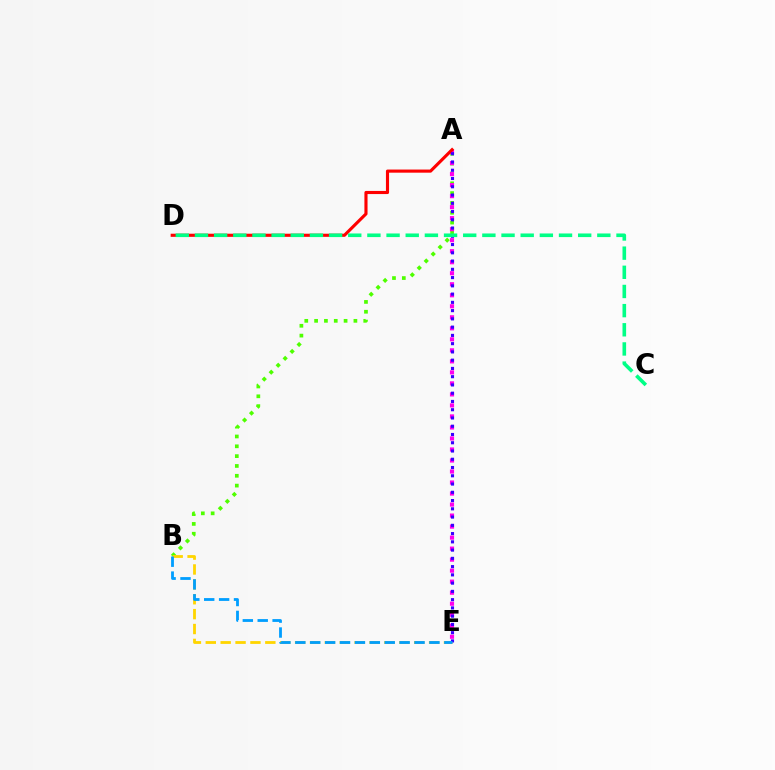{('A', 'B'): [{'color': '#4fff00', 'line_style': 'dotted', 'thickness': 2.67}], ('A', 'E'): [{'color': '#ff00ed', 'line_style': 'dotted', 'thickness': 2.99}, {'color': '#3700ff', 'line_style': 'dotted', 'thickness': 2.24}], ('A', 'D'): [{'color': '#ff0000', 'line_style': 'solid', 'thickness': 2.25}], ('B', 'E'): [{'color': '#ffd500', 'line_style': 'dashed', 'thickness': 2.02}, {'color': '#009eff', 'line_style': 'dashed', 'thickness': 2.02}], ('C', 'D'): [{'color': '#00ff86', 'line_style': 'dashed', 'thickness': 2.6}]}